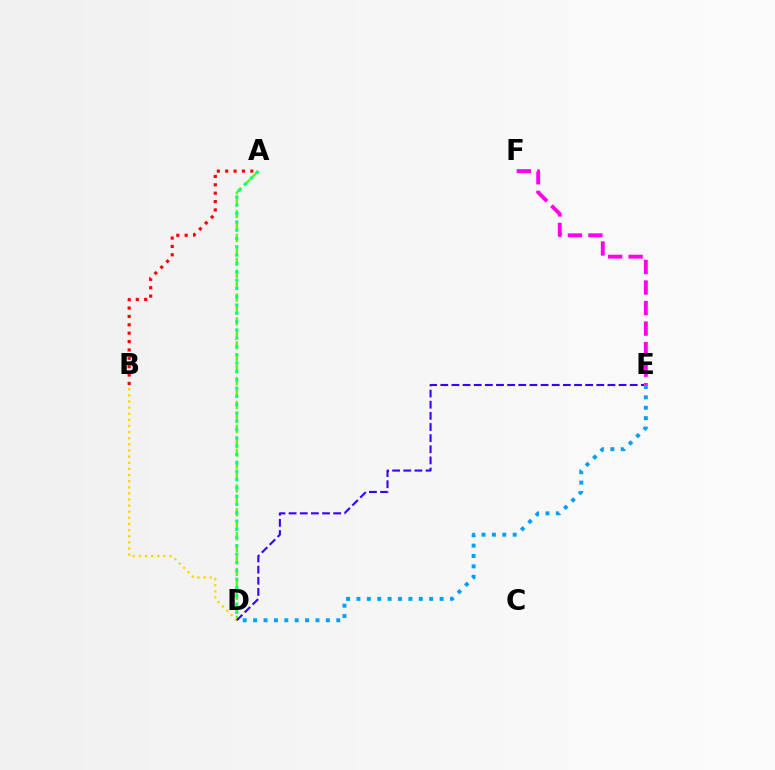{('A', 'D'): [{'color': '#4fff00', 'line_style': 'dashed', 'thickness': 1.62}, {'color': '#00ff86', 'line_style': 'dotted', 'thickness': 2.26}], ('B', 'D'): [{'color': '#ffd500', 'line_style': 'dotted', 'thickness': 1.66}], ('D', 'E'): [{'color': '#3700ff', 'line_style': 'dashed', 'thickness': 1.51}, {'color': '#009eff', 'line_style': 'dotted', 'thickness': 2.82}], ('A', 'B'): [{'color': '#ff0000', 'line_style': 'dotted', 'thickness': 2.28}], ('E', 'F'): [{'color': '#ff00ed', 'line_style': 'dashed', 'thickness': 2.79}]}